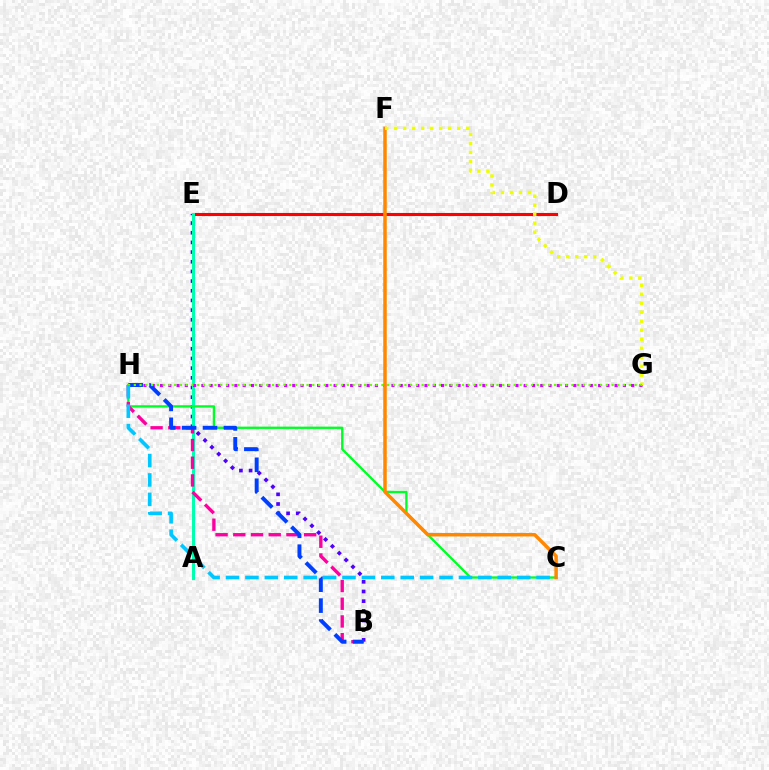{('B', 'E'): [{'color': '#4f00ff', 'line_style': 'dotted', 'thickness': 2.63}], ('D', 'E'): [{'color': '#ff0000', 'line_style': 'solid', 'thickness': 2.23}], ('A', 'E'): [{'color': '#00ffaf', 'line_style': 'solid', 'thickness': 2.17}], ('G', 'H'): [{'color': '#d600ff', 'line_style': 'dotted', 'thickness': 2.25}, {'color': '#66ff00', 'line_style': 'dotted', 'thickness': 1.56}], ('C', 'H'): [{'color': '#00ff27', 'line_style': 'solid', 'thickness': 1.67}, {'color': '#00c7ff', 'line_style': 'dashed', 'thickness': 2.64}], ('C', 'F'): [{'color': '#ff8800', 'line_style': 'solid', 'thickness': 2.52}], ('B', 'H'): [{'color': '#ff00a0', 'line_style': 'dashed', 'thickness': 2.41}, {'color': '#003fff', 'line_style': 'dashed', 'thickness': 2.84}], ('F', 'G'): [{'color': '#eeff00', 'line_style': 'dotted', 'thickness': 2.44}]}